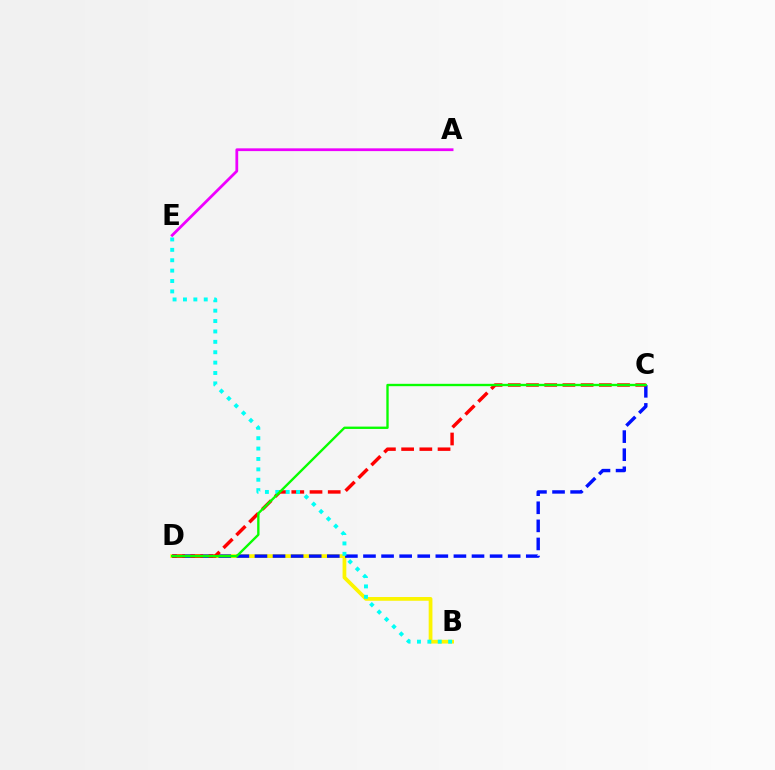{('B', 'D'): [{'color': '#fcf500', 'line_style': 'solid', 'thickness': 2.71}], ('C', 'D'): [{'color': '#0010ff', 'line_style': 'dashed', 'thickness': 2.46}, {'color': '#ff0000', 'line_style': 'dashed', 'thickness': 2.47}, {'color': '#08ff00', 'line_style': 'solid', 'thickness': 1.7}], ('B', 'E'): [{'color': '#00fff6', 'line_style': 'dotted', 'thickness': 2.82}], ('A', 'E'): [{'color': '#ee00ff', 'line_style': 'solid', 'thickness': 1.99}]}